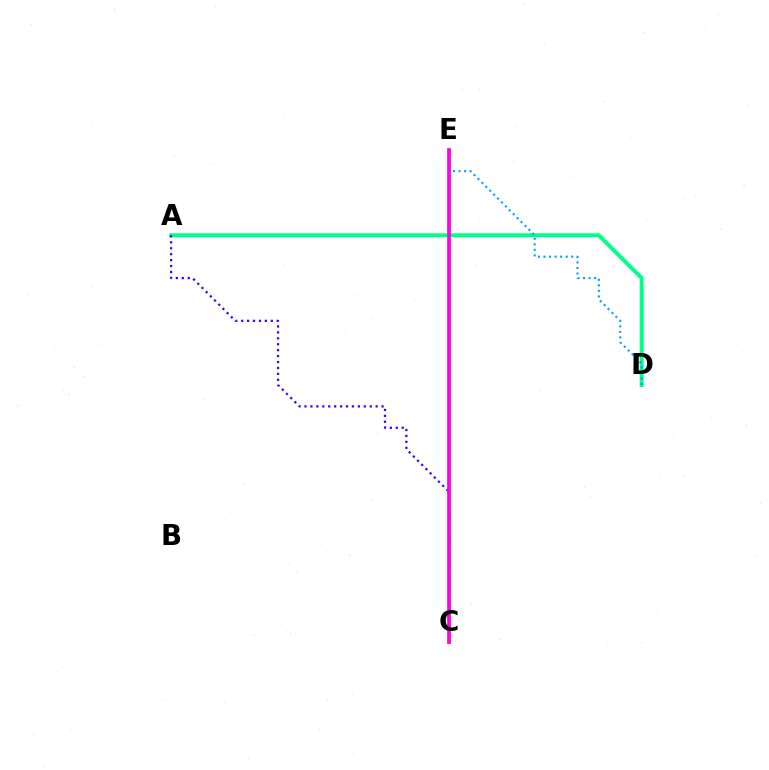{('C', 'E'): [{'color': '#ff0000', 'line_style': 'solid', 'thickness': 2.11}, {'color': '#ffd500', 'line_style': 'solid', 'thickness': 2.61}, {'color': '#4fff00', 'line_style': 'dotted', 'thickness': 1.67}, {'color': '#ff00ed', 'line_style': 'solid', 'thickness': 2.59}], ('A', 'D'): [{'color': '#00ff86', 'line_style': 'solid', 'thickness': 2.84}], ('D', 'E'): [{'color': '#009eff', 'line_style': 'dotted', 'thickness': 1.5}], ('A', 'C'): [{'color': '#3700ff', 'line_style': 'dotted', 'thickness': 1.61}]}